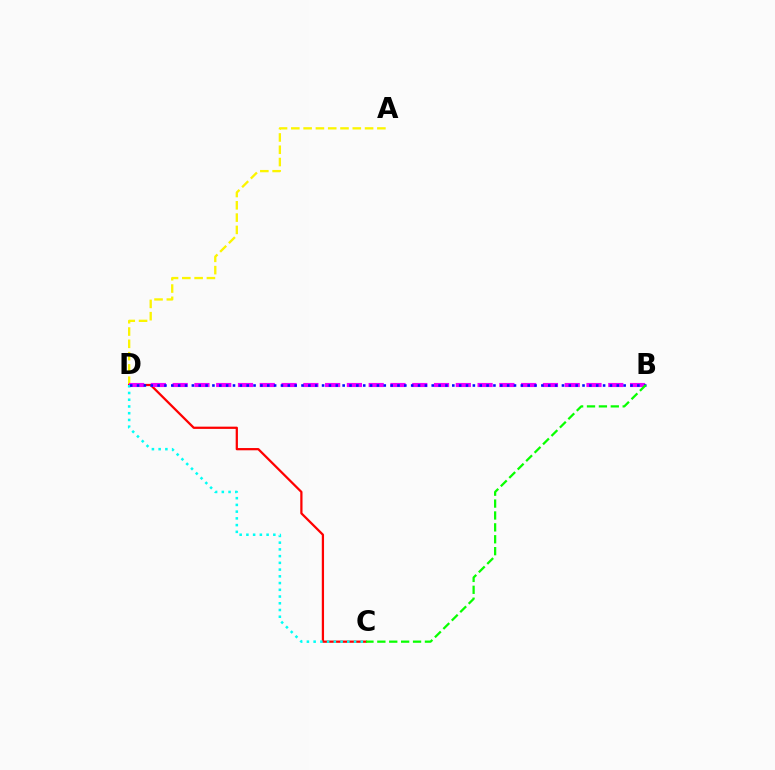{('A', 'D'): [{'color': '#fcf500', 'line_style': 'dashed', 'thickness': 1.67}], ('C', 'D'): [{'color': '#ff0000', 'line_style': 'solid', 'thickness': 1.62}, {'color': '#00fff6', 'line_style': 'dotted', 'thickness': 1.83}], ('B', 'D'): [{'color': '#ee00ff', 'line_style': 'dashed', 'thickness': 2.96}, {'color': '#0010ff', 'line_style': 'dotted', 'thickness': 1.86}], ('B', 'C'): [{'color': '#08ff00', 'line_style': 'dashed', 'thickness': 1.62}]}